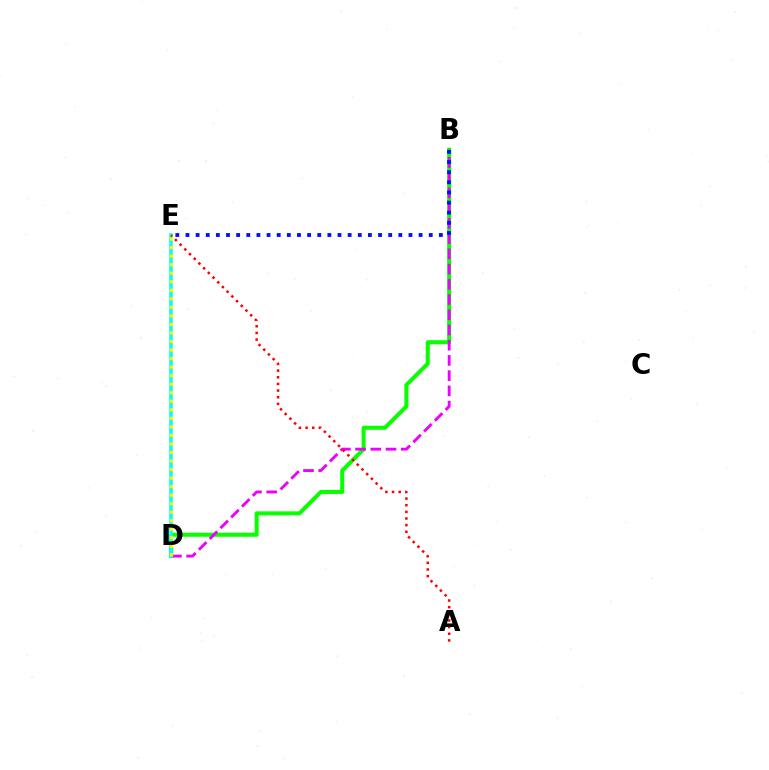{('B', 'D'): [{'color': '#08ff00', 'line_style': 'solid', 'thickness': 2.9}, {'color': '#ee00ff', 'line_style': 'dashed', 'thickness': 2.07}], ('D', 'E'): [{'color': '#00fff6', 'line_style': 'solid', 'thickness': 2.55}, {'color': '#fcf500', 'line_style': 'dotted', 'thickness': 2.32}], ('A', 'E'): [{'color': '#ff0000', 'line_style': 'dotted', 'thickness': 1.81}], ('B', 'E'): [{'color': '#0010ff', 'line_style': 'dotted', 'thickness': 2.75}]}